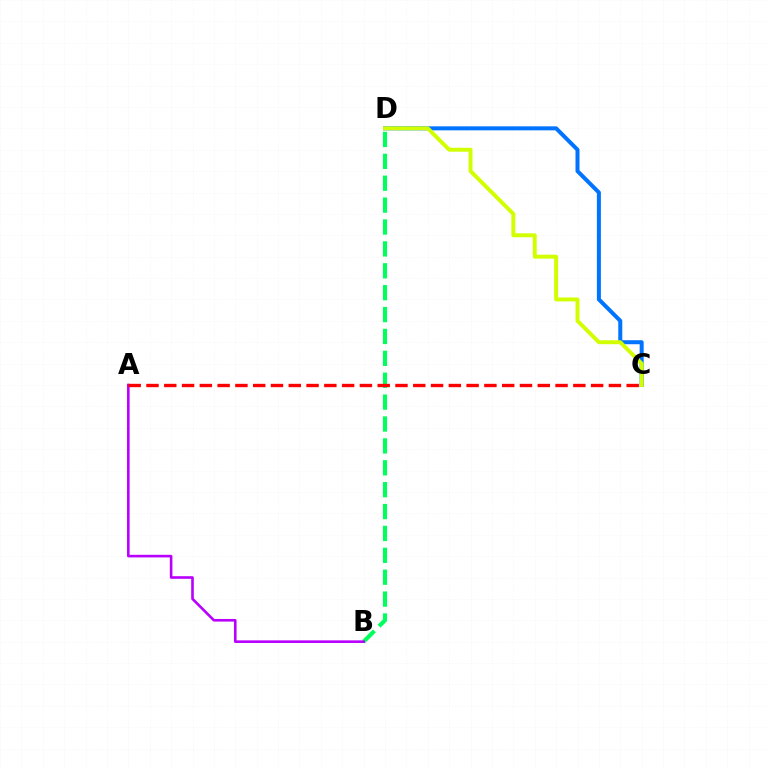{('C', 'D'): [{'color': '#0074ff', 'line_style': 'solid', 'thickness': 2.89}, {'color': '#d1ff00', 'line_style': 'solid', 'thickness': 2.83}], ('B', 'D'): [{'color': '#00ff5c', 'line_style': 'dashed', 'thickness': 2.97}], ('A', 'B'): [{'color': '#b900ff', 'line_style': 'solid', 'thickness': 1.88}], ('A', 'C'): [{'color': '#ff0000', 'line_style': 'dashed', 'thickness': 2.42}]}